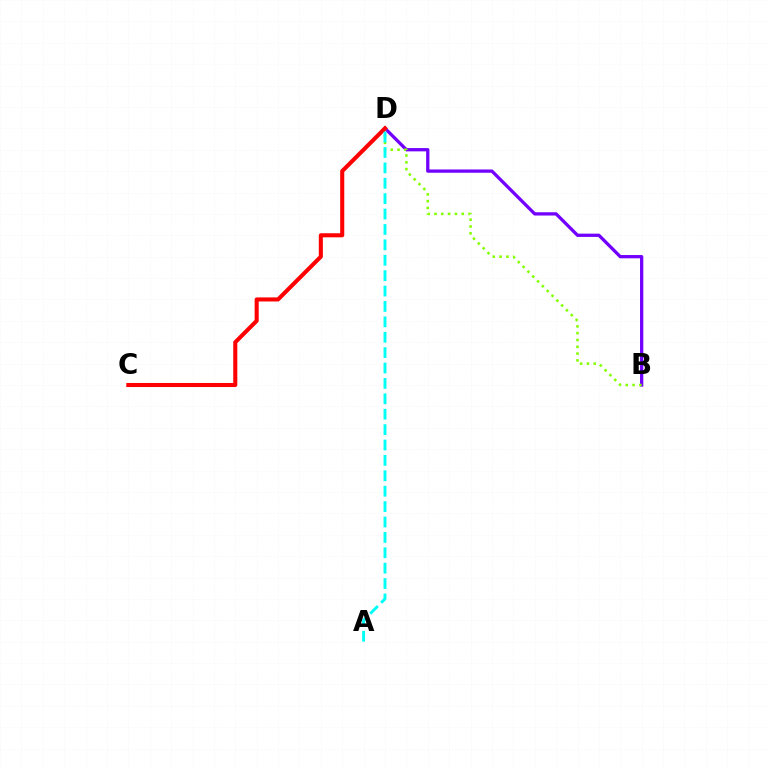{('B', 'D'): [{'color': '#7200ff', 'line_style': 'solid', 'thickness': 2.36}, {'color': '#84ff00', 'line_style': 'dotted', 'thickness': 1.85}], ('C', 'D'): [{'color': '#ff0000', 'line_style': 'solid', 'thickness': 2.93}], ('A', 'D'): [{'color': '#00fff6', 'line_style': 'dashed', 'thickness': 2.09}]}